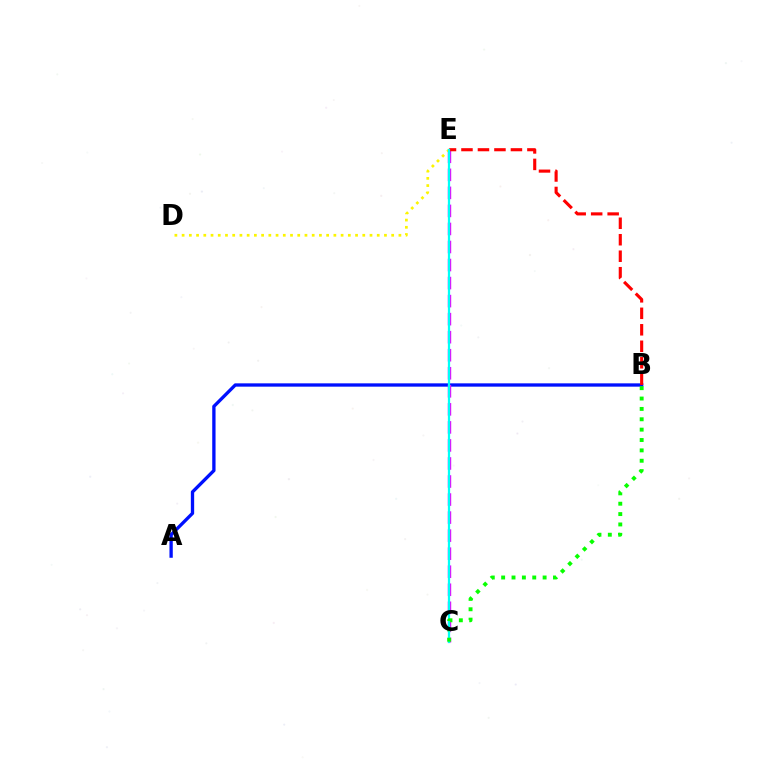{('A', 'B'): [{'color': '#0010ff', 'line_style': 'solid', 'thickness': 2.39}], ('C', 'E'): [{'color': '#ee00ff', 'line_style': 'dashed', 'thickness': 2.45}, {'color': '#00fff6', 'line_style': 'solid', 'thickness': 1.62}], ('B', 'E'): [{'color': '#ff0000', 'line_style': 'dashed', 'thickness': 2.24}], ('D', 'E'): [{'color': '#fcf500', 'line_style': 'dotted', 'thickness': 1.96}], ('B', 'C'): [{'color': '#08ff00', 'line_style': 'dotted', 'thickness': 2.82}]}